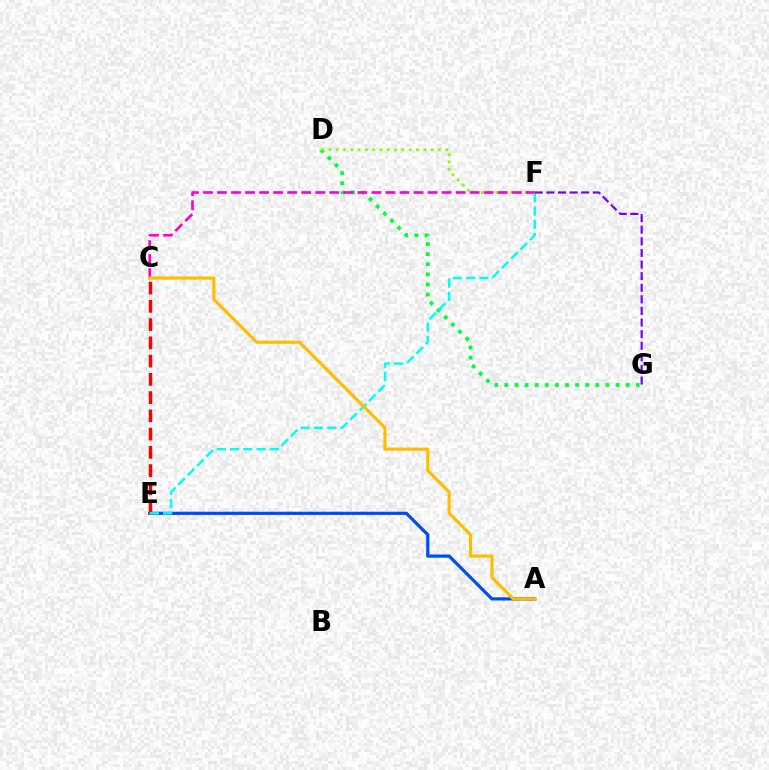{('A', 'E'): [{'color': '#004bff', 'line_style': 'solid', 'thickness': 2.31}], ('D', 'G'): [{'color': '#00ff39', 'line_style': 'dotted', 'thickness': 2.75}], ('C', 'E'): [{'color': '#ff0000', 'line_style': 'dashed', 'thickness': 2.48}], ('D', 'F'): [{'color': '#84ff00', 'line_style': 'dotted', 'thickness': 1.98}], ('C', 'F'): [{'color': '#ff00cf', 'line_style': 'dashed', 'thickness': 1.91}], ('E', 'F'): [{'color': '#00fff6', 'line_style': 'dashed', 'thickness': 1.8}], ('F', 'G'): [{'color': '#7200ff', 'line_style': 'dashed', 'thickness': 1.58}], ('A', 'C'): [{'color': '#ffbd00', 'line_style': 'solid', 'thickness': 2.28}]}